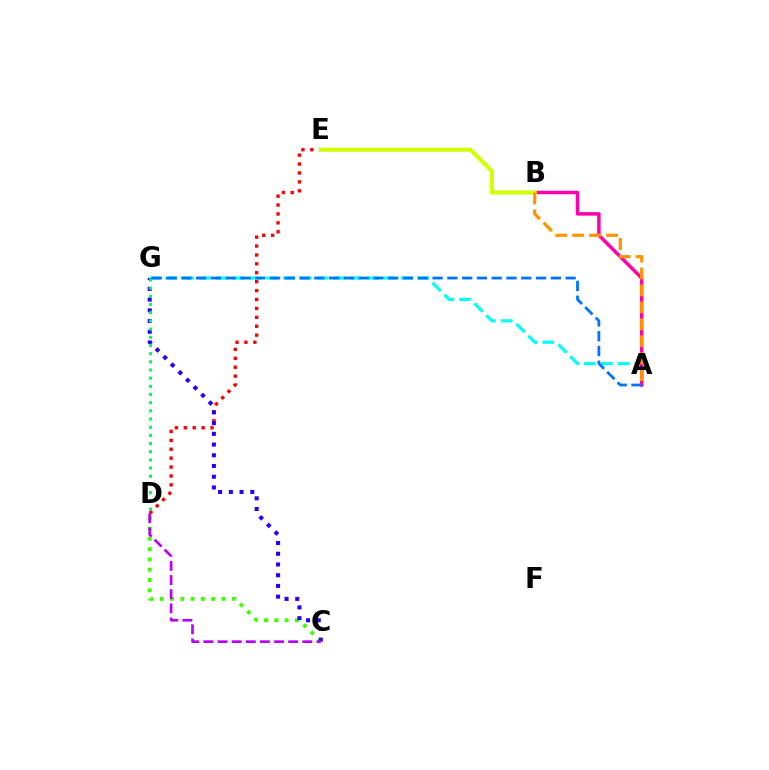{('A', 'G'): [{'color': '#00fff6', 'line_style': 'dashed', 'thickness': 2.28}, {'color': '#0074ff', 'line_style': 'dashed', 'thickness': 2.01}], ('A', 'B'): [{'color': '#ff00ac', 'line_style': 'solid', 'thickness': 2.51}, {'color': '#ff9400', 'line_style': 'dashed', 'thickness': 2.3}], ('C', 'D'): [{'color': '#3dff00', 'line_style': 'dotted', 'thickness': 2.8}, {'color': '#b900ff', 'line_style': 'dashed', 'thickness': 1.92}], ('D', 'E'): [{'color': '#ff0000', 'line_style': 'dotted', 'thickness': 2.42}], ('C', 'G'): [{'color': '#2500ff', 'line_style': 'dotted', 'thickness': 2.91}], ('B', 'E'): [{'color': '#d1ff00', 'line_style': 'solid', 'thickness': 2.96}], ('D', 'G'): [{'color': '#00ff5c', 'line_style': 'dotted', 'thickness': 2.22}]}